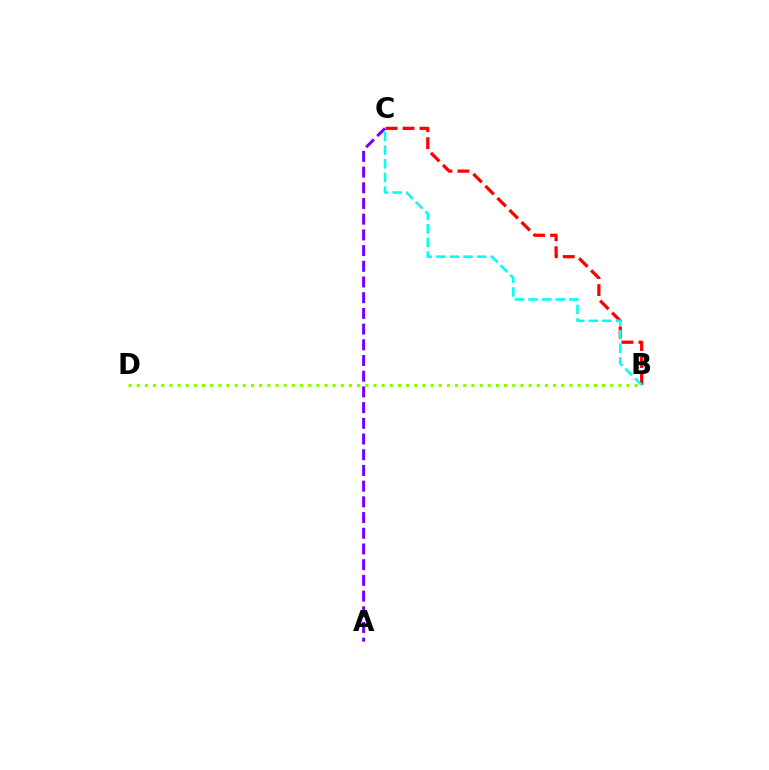{('B', 'C'): [{'color': '#ff0000', 'line_style': 'dashed', 'thickness': 2.31}, {'color': '#00fff6', 'line_style': 'dashed', 'thickness': 1.85}], ('B', 'D'): [{'color': '#84ff00', 'line_style': 'dotted', 'thickness': 2.22}], ('A', 'C'): [{'color': '#7200ff', 'line_style': 'dashed', 'thickness': 2.13}]}